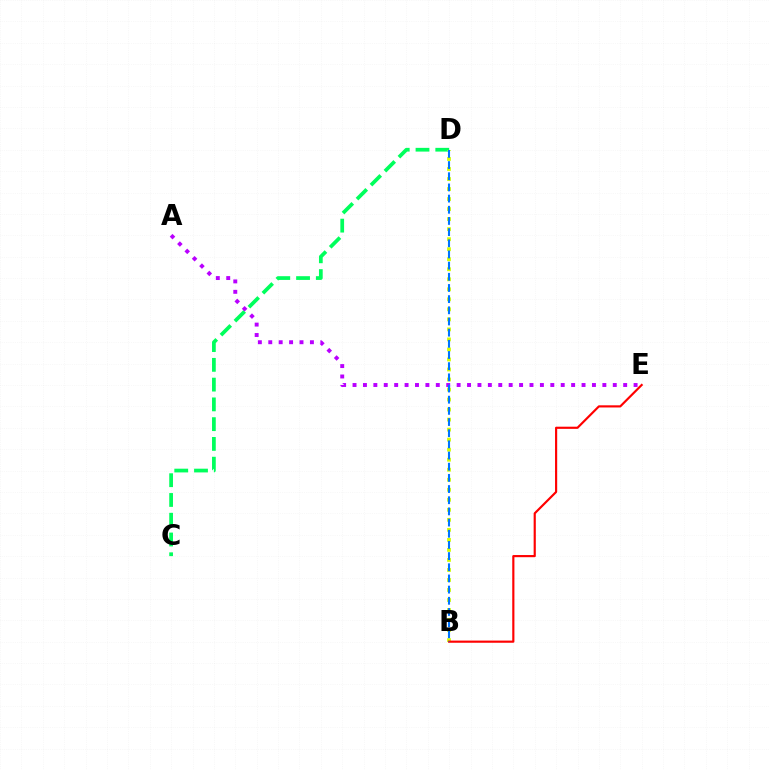{('C', 'D'): [{'color': '#00ff5c', 'line_style': 'dashed', 'thickness': 2.69}], ('B', 'D'): [{'color': '#d1ff00', 'line_style': 'dotted', 'thickness': 2.72}, {'color': '#0074ff', 'line_style': 'dashed', 'thickness': 1.52}], ('A', 'E'): [{'color': '#b900ff', 'line_style': 'dotted', 'thickness': 2.83}], ('B', 'E'): [{'color': '#ff0000', 'line_style': 'solid', 'thickness': 1.56}]}